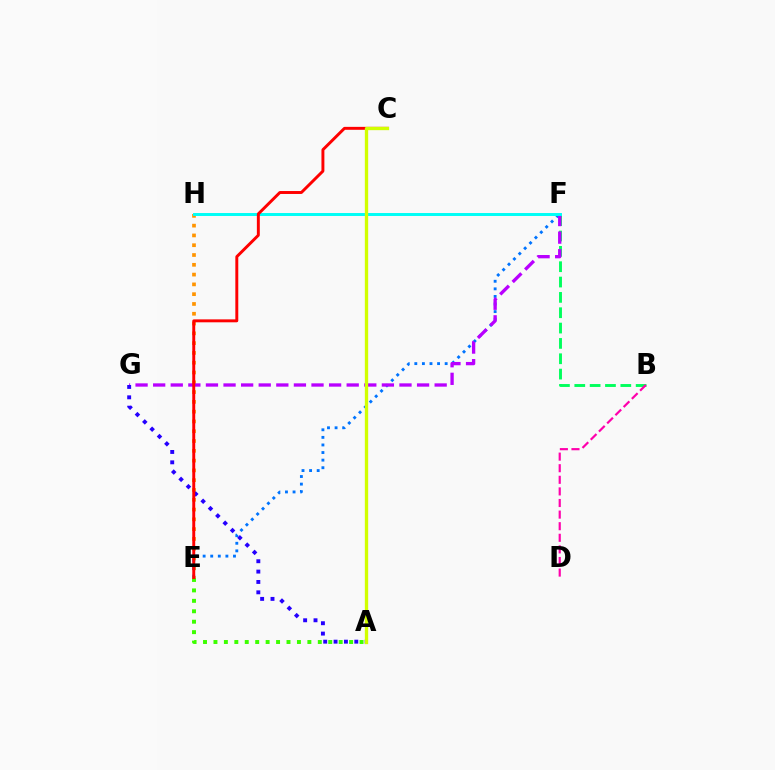{('B', 'F'): [{'color': '#00ff5c', 'line_style': 'dashed', 'thickness': 2.08}], ('B', 'D'): [{'color': '#ff00ac', 'line_style': 'dashed', 'thickness': 1.58}], ('E', 'H'): [{'color': '#ff9400', 'line_style': 'dotted', 'thickness': 2.66}], ('A', 'E'): [{'color': '#3dff00', 'line_style': 'dotted', 'thickness': 2.84}], ('E', 'F'): [{'color': '#0074ff', 'line_style': 'dotted', 'thickness': 2.06}], ('F', 'G'): [{'color': '#b900ff', 'line_style': 'dashed', 'thickness': 2.39}], ('F', 'H'): [{'color': '#00fff6', 'line_style': 'solid', 'thickness': 2.13}], ('A', 'G'): [{'color': '#2500ff', 'line_style': 'dotted', 'thickness': 2.82}], ('C', 'E'): [{'color': '#ff0000', 'line_style': 'solid', 'thickness': 2.11}], ('A', 'C'): [{'color': '#d1ff00', 'line_style': 'solid', 'thickness': 2.39}]}